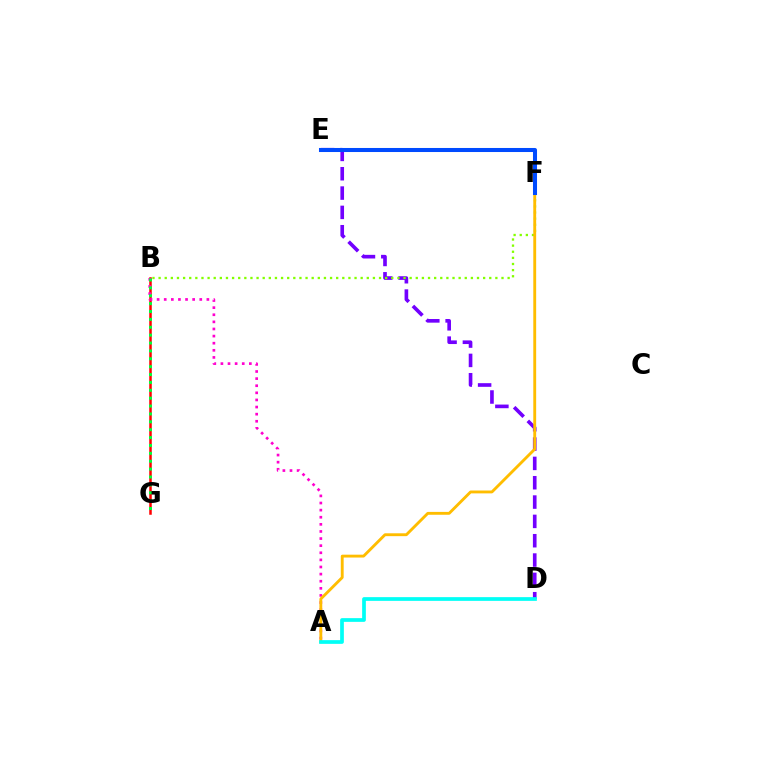{('D', 'E'): [{'color': '#7200ff', 'line_style': 'dashed', 'thickness': 2.63}], ('B', 'G'): [{'color': '#ff0000', 'line_style': 'solid', 'thickness': 1.81}, {'color': '#00ff39', 'line_style': 'dotted', 'thickness': 2.14}], ('B', 'F'): [{'color': '#84ff00', 'line_style': 'dotted', 'thickness': 1.66}], ('A', 'B'): [{'color': '#ff00cf', 'line_style': 'dotted', 'thickness': 1.93}], ('A', 'F'): [{'color': '#ffbd00', 'line_style': 'solid', 'thickness': 2.06}], ('A', 'D'): [{'color': '#00fff6', 'line_style': 'solid', 'thickness': 2.68}], ('E', 'F'): [{'color': '#004bff', 'line_style': 'solid', 'thickness': 2.91}]}